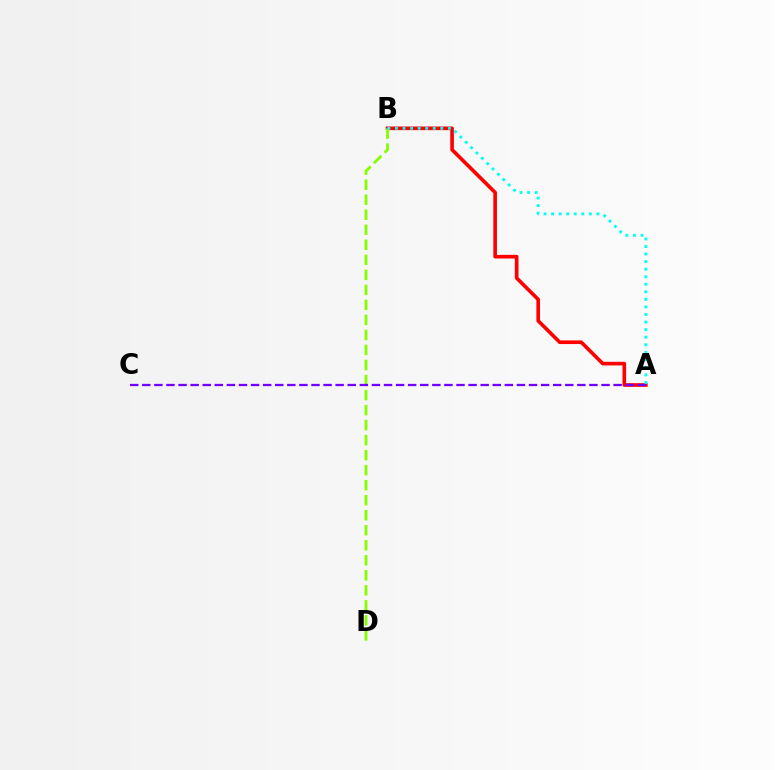{('A', 'B'): [{'color': '#ff0000', 'line_style': 'solid', 'thickness': 2.62}, {'color': '#00fff6', 'line_style': 'dotted', 'thickness': 2.05}], ('B', 'D'): [{'color': '#84ff00', 'line_style': 'dashed', 'thickness': 2.04}], ('A', 'C'): [{'color': '#7200ff', 'line_style': 'dashed', 'thickness': 1.64}]}